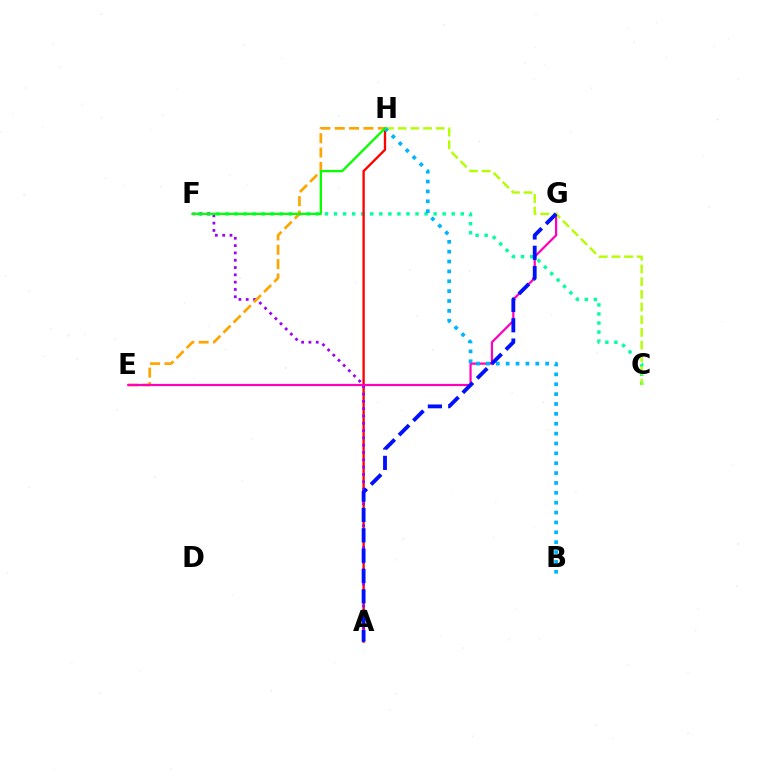{('C', 'F'): [{'color': '#00ff9d', 'line_style': 'dotted', 'thickness': 2.46}], ('A', 'H'): [{'color': '#ff0000', 'line_style': 'solid', 'thickness': 1.68}], ('A', 'F'): [{'color': '#9b00ff', 'line_style': 'dotted', 'thickness': 1.99}], ('E', 'H'): [{'color': '#ffa500', 'line_style': 'dashed', 'thickness': 1.95}], ('E', 'G'): [{'color': '#ff00bd', 'line_style': 'solid', 'thickness': 1.6}], ('C', 'H'): [{'color': '#b3ff00', 'line_style': 'dashed', 'thickness': 1.72}], ('B', 'H'): [{'color': '#00b5ff', 'line_style': 'dotted', 'thickness': 2.68}], ('A', 'G'): [{'color': '#0010ff', 'line_style': 'dashed', 'thickness': 2.76}], ('F', 'H'): [{'color': '#08ff00', 'line_style': 'solid', 'thickness': 1.67}]}